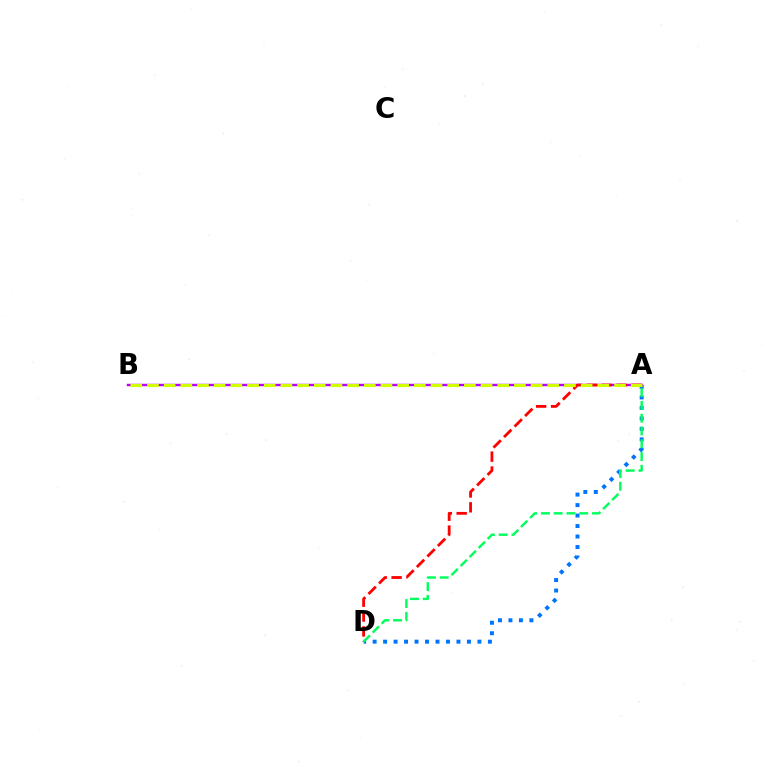{('A', 'D'): [{'color': '#0074ff', 'line_style': 'dotted', 'thickness': 2.85}, {'color': '#ff0000', 'line_style': 'dashed', 'thickness': 2.02}, {'color': '#00ff5c', 'line_style': 'dashed', 'thickness': 1.74}], ('A', 'B'): [{'color': '#b900ff', 'line_style': 'solid', 'thickness': 1.74}, {'color': '#d1ff00', 'line_style': 'dashed', 'thickness': 2.27}]}